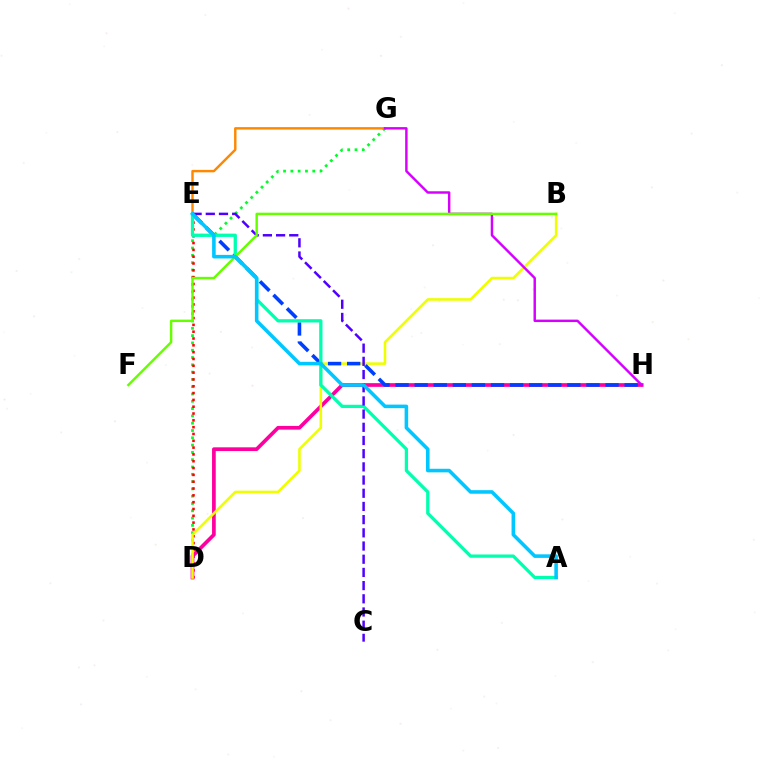{('D', 'G'): [{'color': '#00ff27', 'line_style': 'dotted', 'thickness': 1.98}], ('E', 'G'): [{'color': '#ff8800', 'line_style': 'solid', 'thickness': 1.74}], ('D', 'E'): [{'color': '#ff0000', 'line_style': 'dotted', 'thickness': 1.85}], ('D', 'H'): [{'color': '#ff00a0', 'line_style': 'solid', 'thickness': 2.66}], ('B', 'D'): [{'color': '#eeff00', 'line_style': 'solid', 'thickness': 1.86}], ('E', 'H'): [{'color': '#003fff', 'line_style': 'dashed', 'thickness': 2.59}], ('A', 'E'): [{'color': '#00ffaf', 'line_style': 'solid', 'thickness': 2.35}, {'color': '#00c7ff', 'line_style': 'solid', 'thickness': 2.57}], ('C', 'E'): [{'color': '#4f00ff', 'line_style': 'dashed', 'thickness': 1.79}], ('G', 'H'): [{'color': '#d600ff', 'line_style': 'solid', 'thickness': 1.76}], ('B', 'F'): [{'color': '#66ff00', 'line_style': 'solid', 'thickness': 1.76}]}